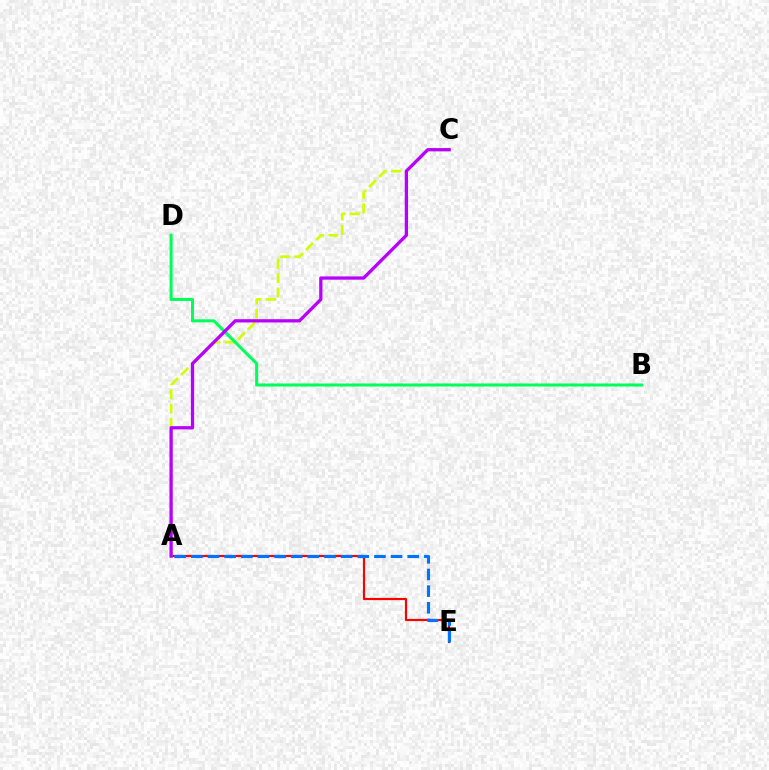{('A', 'E'): [{'color': '#ff0000', 'line_style': 'solid', 'thickness': 1.58}, {'color': '#0074ff', 'line_style': 'dashed', 'thickness': 2.26}], ('A', 'C'): [{'color': '#d1ff00', 'line_style': 'dashed', 'thickness': 1.94}, {'color': '#b900ff', 'line_style': 'solid', 'thickness': 2.36}], ('B', 'D'): [{'color': '#00ff5c', 'line_style': 'solid', 'thickness': 2.19}]}